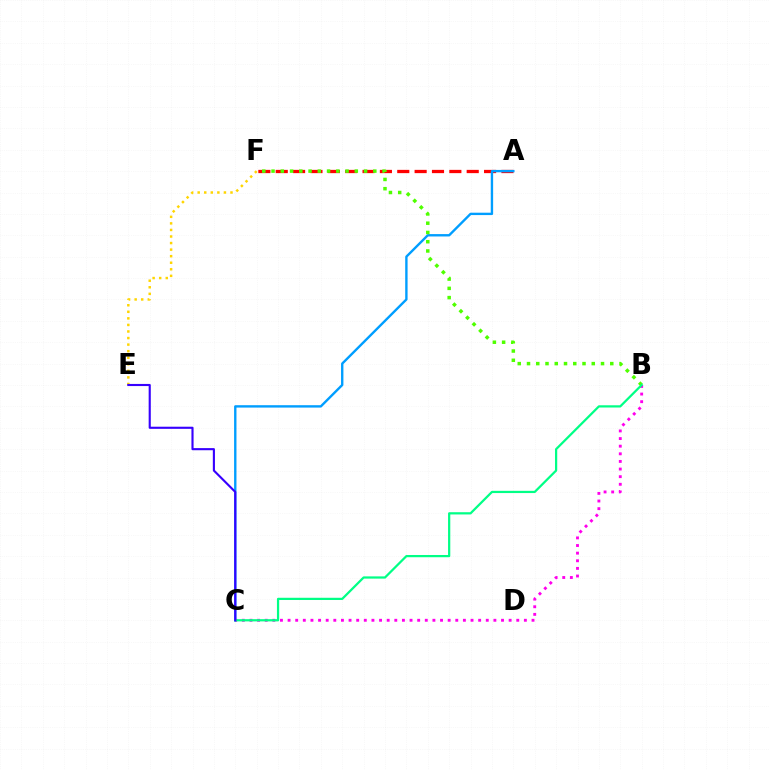{('A', 'F'): [{'color': '#ff0000', 'line_style': 'dashed', 'thickness': 2.36}], ('E', 'F'): [{'color': '#ffd500', 'line_style': 'dotted', 'thickness': 1.78}], ('A', 'C'): [{'color': '#009eff', 'line_style': 'solid', 'thickness': 1.71}], ('B', 'C'): [{'color': '#ff00ed', 'line_style': 'dotted', 'thickness': 2.07}, {'color': '#00ff86', 'line_style': 'solid', 'thickness': 1.61}], ('B', 'F'): [{'color': '#4fff00', 'line_style': 'dotted', 'thickness': 2.51}], ('C', 'E'): [{'color': '#3700ff', 'line_style': 'solid', 'thickness': 1.53}]}